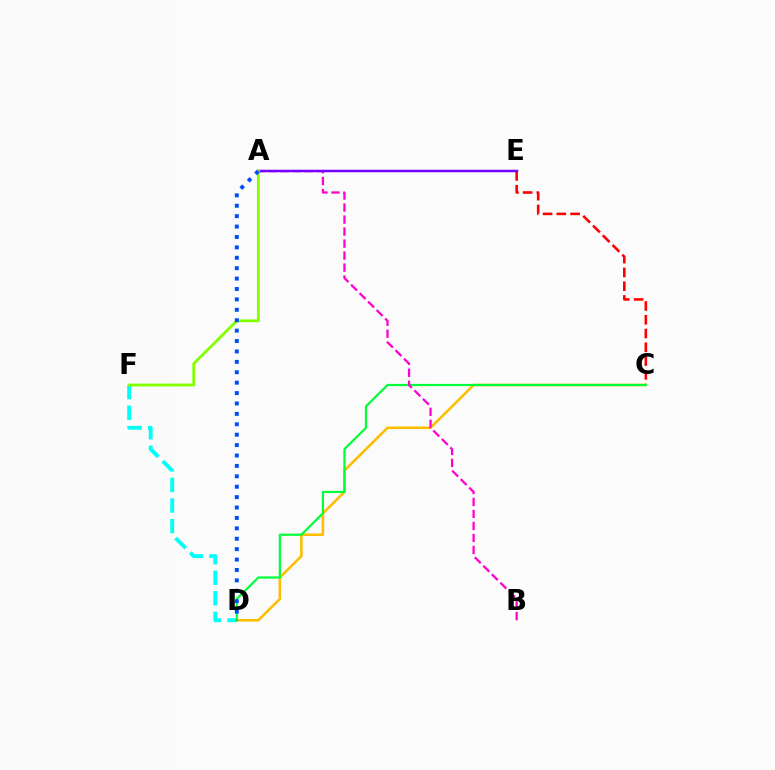{('D', 'F'): [{'color': '#00fff6', 'line_style': 'dashed', 'thickness': 2.79}], ('C', 'E'): [{'color': '#ff0000', 'line_style': 'dashed', 'thickness': 1.87}], ('C', 'D'): [{'color': '#ffbd00', 'line_style': 'solid', 'thickness': 1.85}, {'color': '#00ff39', 'line_style': 'solid', 'thickness': 1.59}], ('A', 'B'): [{'color': '#ff00cf', 'line_style': 'dashed', 'thickness': 1.63}], ('A', 'E'): [{'color': '#7200ff', 'line_style': 'solid', 'thickness': 1.78}], ('A', 'F'): [{'color': '#84ff00', 'line_style': 'solid', 'thickness': 2.03}], ('A', 'D'): [{'color': '#004bff', 'line_style': 'dotted', 'thickness': 2.83}]}